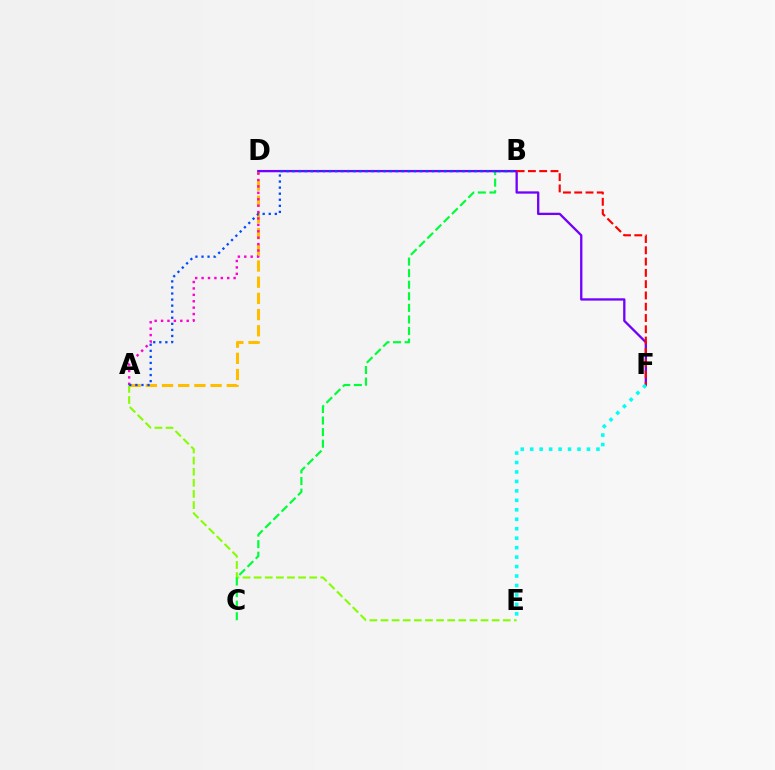{('A', 'D'): [{'color': '#ffbd00', 'line_style': 'dashed', 'thickness': 2.2}, {'color': '#ff00cf', 'line_style': 'dotted', 'thickness': 1.74}], ('A', 'E'): [{'color': '#84ff00', 'line_style': 'dashed', 'thickness': 1.51}], ('B', 'C'): [{'color': '#00ff39', 'line_style': 'dashed', 'thickness': 1.57}], ('D', 'F'): [{'color': '#7200ff', 'line_style': 'solid', 'thickness': 1.66}], ('B', 'F'): [{'color': '#ff0000', 'line_style': 'dashed', 'thickness': 1.53}], ('A', 'B'): [{'color': '#004bff', 'line_style': 'dotted', 'thickness': 1.65}], ('E', 'F'): [{'color': '#00fff6', 'line_style': 'dotted', 'thickness': 2.57}]}